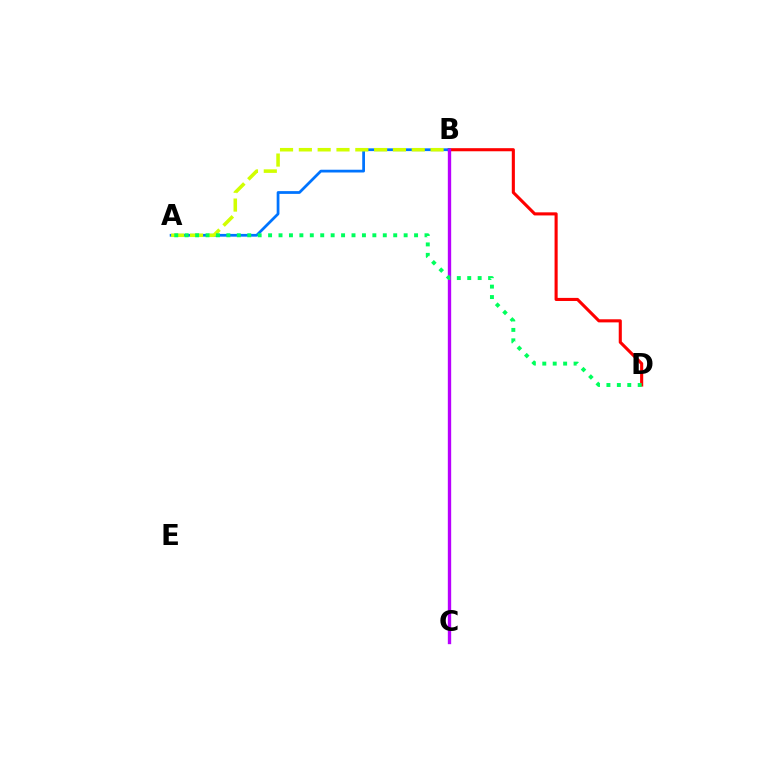{('B', 'D'): [{'color': '#ff0000', 'line_style': 'solid', 'thickness': 2.23}], ('A', 'B'): [{'color': '#0074ff', 'line_style': 'solid', 'thickness': 1.98}, {'color': '#d1ff00', 'line_style': 'dashed', 'thickness': 2.56}], ('B', 'C'): [{'color': '#b900ff', 'line_style': 'solid', 'thickness': 2.42}], ('A', 'D'): [{'color': '#00ff5c', 'line_style': 'dotted', 'thickness': 2.83}]}